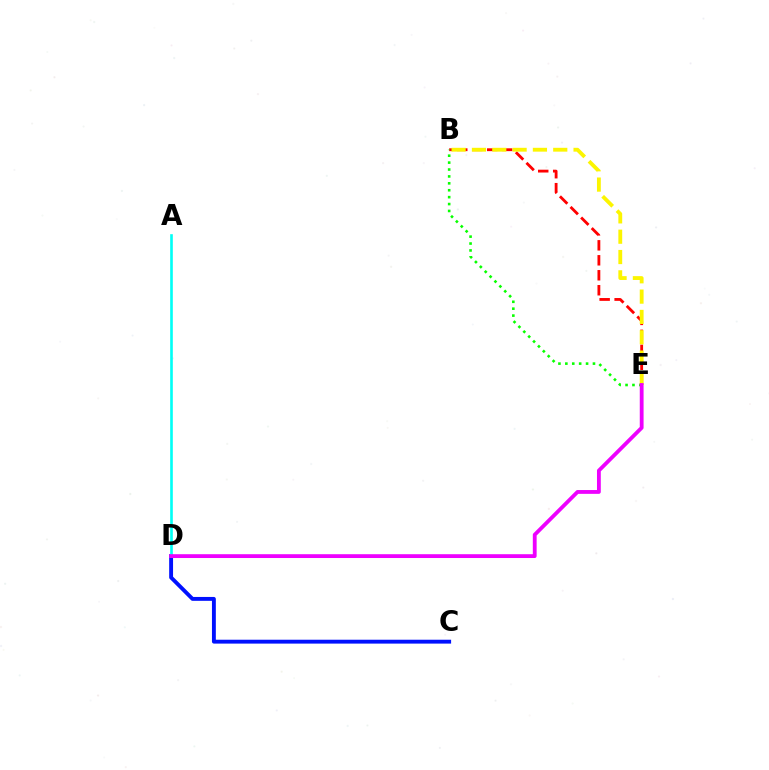{('B', 'E'): [{'color': '#ff0000', 'line_style': 'dashed', 'thickness': 2.03}, {'color': '#08ff00', 'line_style': 'dotted', 'thickness': 1.88}, {'color': '#fcf500', 'line_style': 'dashed', 'thickness': 2.76}], ('C', 'D'): [{'color': '#0010ff', 'line_style': 'solid', 'thickness': 2.79}], ('A', 'D'): [{'color': '#00fff6', 'line_style': 'solid', 'thickness': 1.89}], ('D', 'E'): [{'color': '#ee00ff', 'line_style': 'solid', 'thickness': 2.75}]}